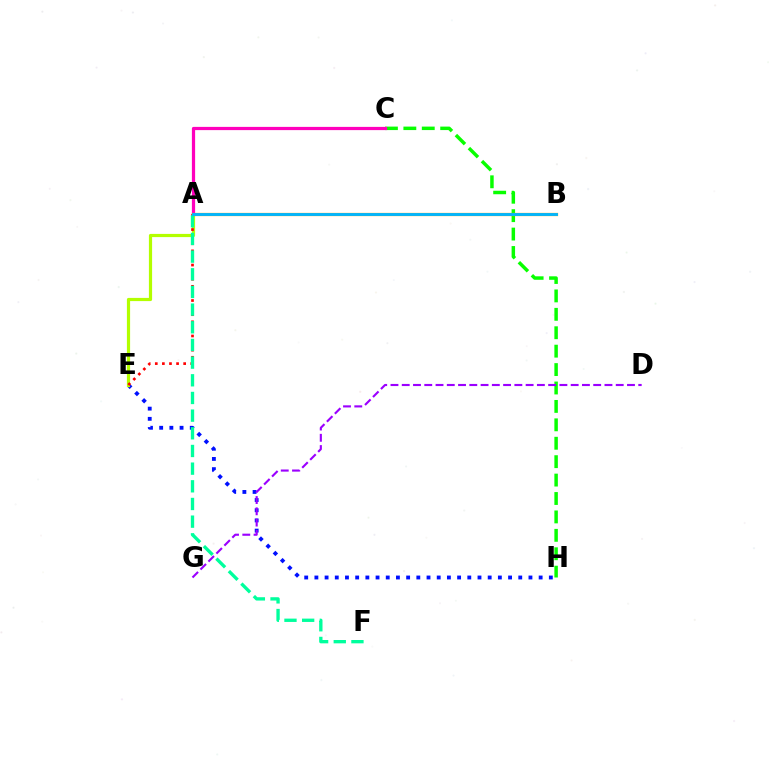{('E', 'H'): [{'color': '#0010ff', 'line_style': 'dotted', 'thickness': 2.77}], ('C', 'H'): [{'color': '#08ff00', 'line_style': 'dashed', 'thickness': 2.5}], ('A', 'E'): [{'color': '#b3ff00', 'line_style': 'solid', 'thickness': 2.3}, {'color': '#ff0000', 'line_style': 'dotted', 'thickness': 1.93}], ('A', 'C'): [{'color': '#ff00bd', 'line_style': 'solid', 'thickness': 2.32}], ('A', 'B'): [{'color': '#ffa500', 'line_style': 'solid', 'thickness': 2.35}, {'color': '#00b5ff', 'line_style': 'solid', 'thickness': 2.06}], ('A', 'F'): [{'color': '#00ff9d', 'line_style': 'dashed', 'thickness': 2.4}], ('D', 'G'): [{'color': '#9b00ff', 'line_style': 'dashed', 'thickness': 1.53}]}